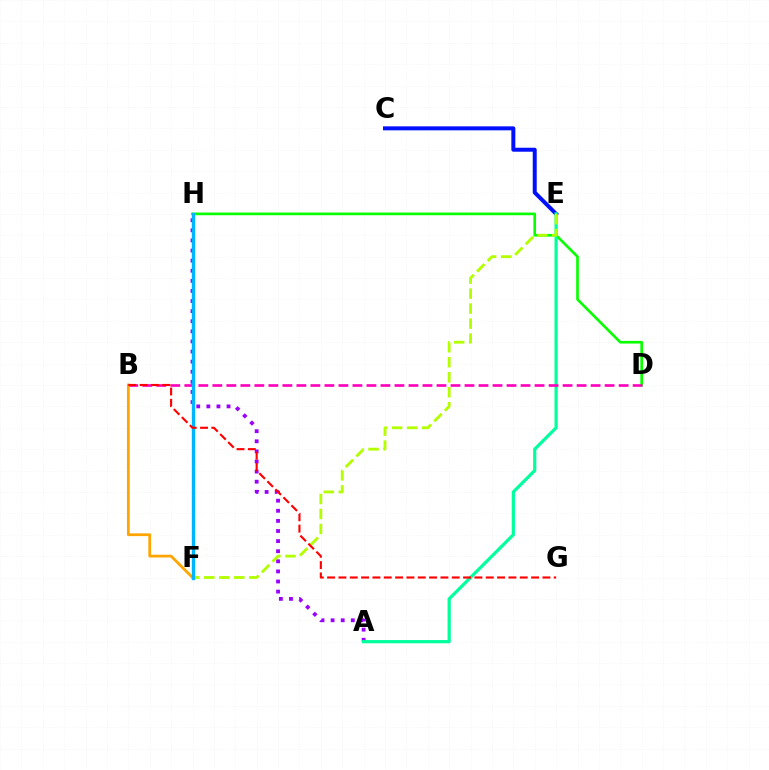{('D', 'H'): [{'color': '#08ff00', 'line_style': 'solid', 'thickness': 1.92}], ('A', 'H'): [{'color': '#9b00ff', 'line_style': 'dotted', 'thickness': 2.74}], ('C', 'E'): [{'color': '#0010ff', 'line_style': 'solid', 'thickness': 2.86}], ('A', 'E'): [{'color': '#00ff9d', 'line_style': 'solid', 'thickness': 2.3}], ('B', 'D'): [{'color': '#ff00bd', 'line_style': 'dashed', 'thickness': 1.9}], ('E', 'F'): [{'color': '#b3ff00', 'line_style': 'dashed', 'thickness': 2.04}], ('B', 'F'): [{'color': '#ffa500', 'line_style': 'solid', 'thickness': 2.0}], ('F', 'H'): [{'color': '#00b5ff', 'line_style': 'solid', 'thickness': 2.42}], ('B', 'G'): [{'color': '#ff0000', 'line_style': 'dashed', 'thickness': 1.54}]}